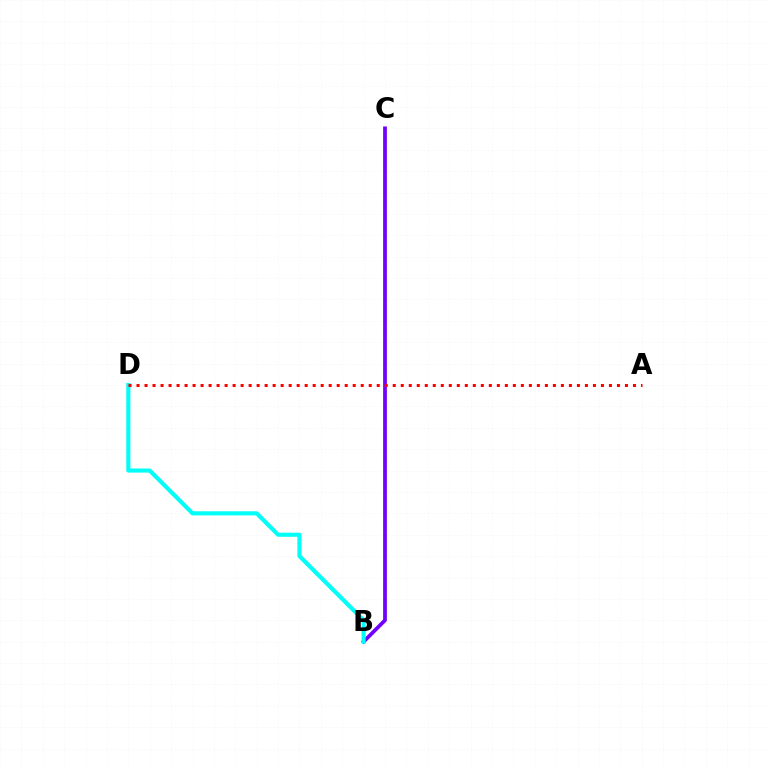{('B', 'C'): [{'color': '#84ff00', 'line_style': 'solid', 'thickness': 1.88}, {'color': '#7200ff', 'line_style': 'solid', 'thickness': 2.69}], ('B', 'D'): [{'color': '#00fff6', 'line_style': 'solid', 'thickness': 2.95}], ('A', 'D'): [{'color': '#ff0000', 'line_style': 'dotted', 'thickness': 2.18}]}